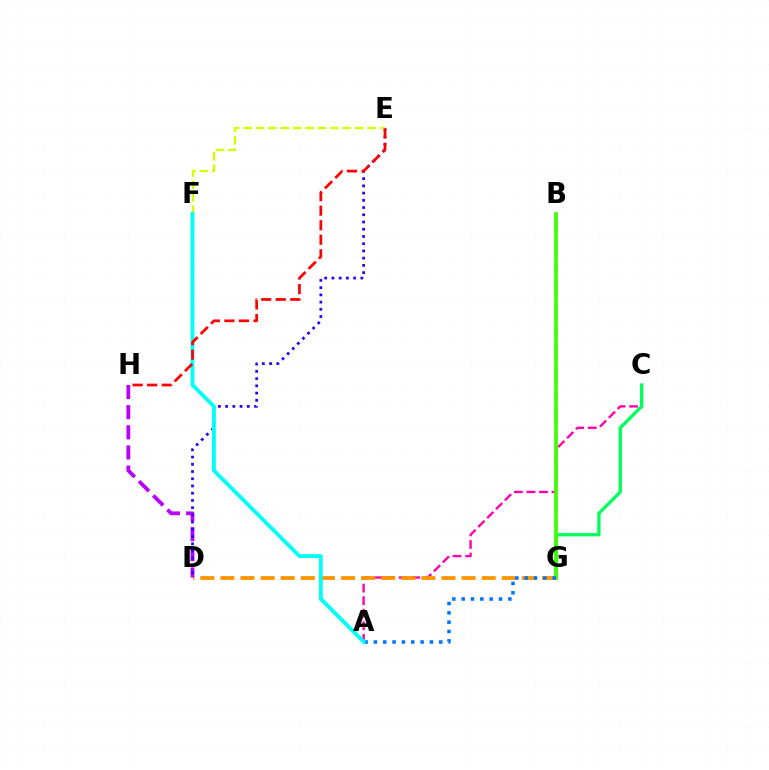{('A', 'C'): [{'color': '#ff00ac', 'line_style': 'dashed', 'thickness': 1.7}], ('D', 'G'): [{'color': '#ff9400', 'line_style': 'dashed', 'thickness': 2.73}], ('C', 'G'): [{'color': '#00ff5c', 'line_style': 'solid', 'thickness': 2.39}], ('B', 'G'): [{'color': '#3dff00', 'line_style': 'solid', 'thickness': 2.65}], ('D', 'H'): [{'color': '#b900ff', 'line_style': 'dashed', 'thickness': 2.73}], ('A', 'G'): [{'color': '#0074ff', 'line_style': 'dotted', 'thickness': 2.54}], ('D', 'E'): [{'color': '#2500ff', 'line_style': 'dotted', 'thickness': 1.96}], ('E', 'F'): [{'color': '#d1ff00', 'line_style': 'dashed', 'thickness': 1.68}], ('A', 'F'): [{'color': '#00fff6', 'line_style': 'solid', 'thickness': 2.78}], ('E', 'H'): [{'color': '#ff0000', 'line_style': 'dashed', 'thickness': 1.98}]}